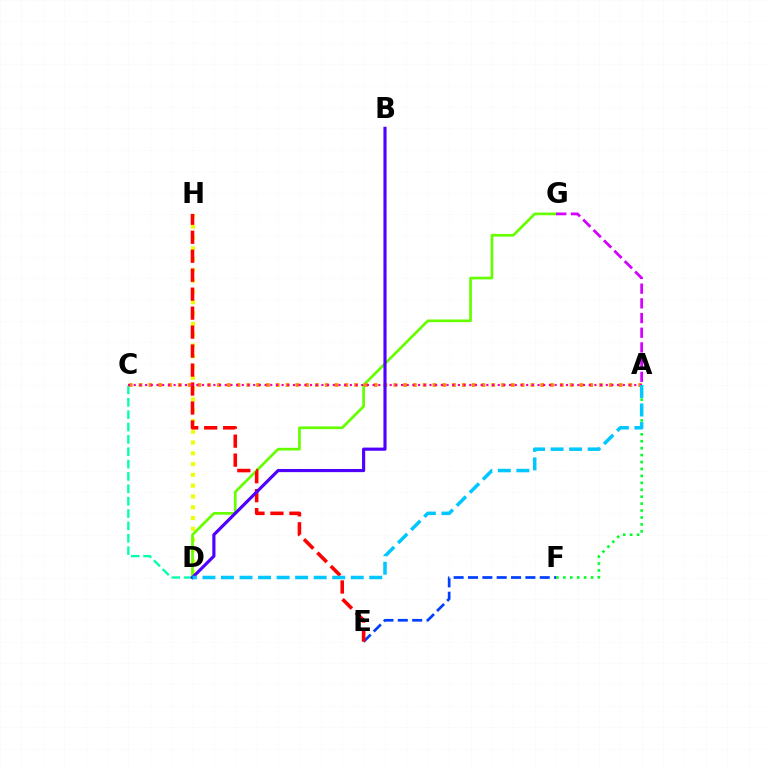{('D', 'H'): [{'color': '#eeff00', 'line_style': 'dotted', 'thickness': 2.93}], ('D', 'G'): [{'color': '#66ff00', 'line_style': 'solid', 'thickness': 1.95}], ('C', 'D'): [{'color': '#00ffaf', 'line_style': 'dashed', 'thickness': 1.68}], ('A', 'F'): [{'color': '#00ff27', 'line_style': 'dotted', 'thickness': 1.88}], ('E', 'F'): [{'color': '#003fff', 'line_style': 'dashed', 'thickness': 1.95}], ('E', 'H'): [{'color': '#ff0000', 'line_style': 'dashed', 'thickness': 2.58}], ('A', 'C'): [{'color': '#ff8800', 'line_style': 'dotted', 'thickness': 2.66}, {'color': '#ff00a0', 'line_style': 'dotted', 'thickness': 1.55}], ('B', 'D'): [{'color': '#4f00ff', 'line_style': 'solid', 'thickness': 2.26}], ('A', 'G'): [{'color': '#d600ff', 'line_style': 'dashed', 'thickness': 2.0}], ('A', 'D'): [{'color': '#00c7ff', 'line_style': 'dashed', 'thickness': 2.52}]}